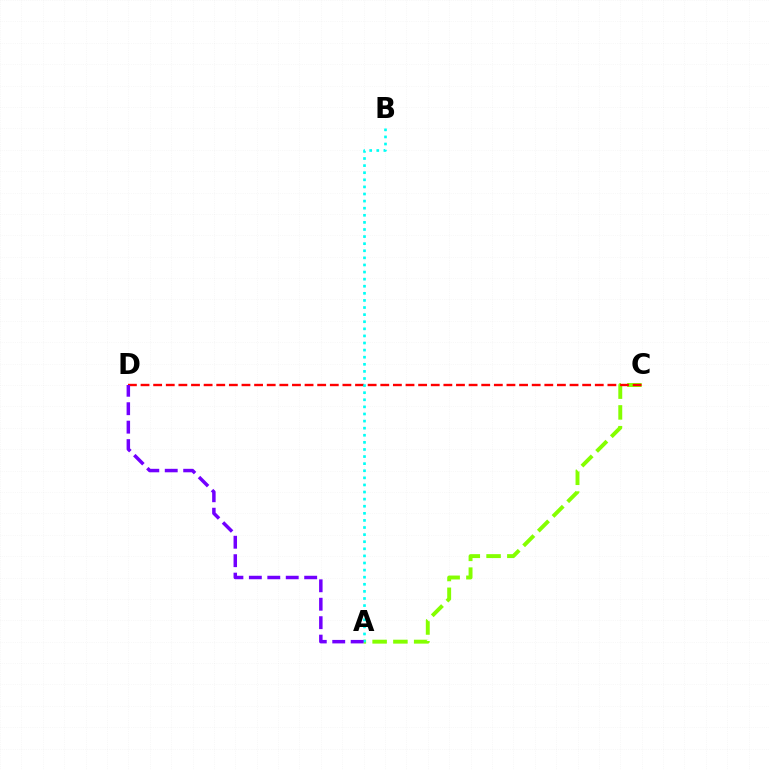{('A', 'C'): [{'color': '#84ff00', 'line_style': 'dashed', 'thickness': 2.82}], ('C', 'D'): [{'color': '#ff0000', 'line_style': 'dashed', 'thickness': 1.71}], ('A', 'B'): [{'color': '#00fff6', 'line_style': 'dotted', 'thickness': 1.93}], ('A', 'D'): [{'color': '#7200ff', 'line_style': 'dashed', 'thickness': 2.51}]}